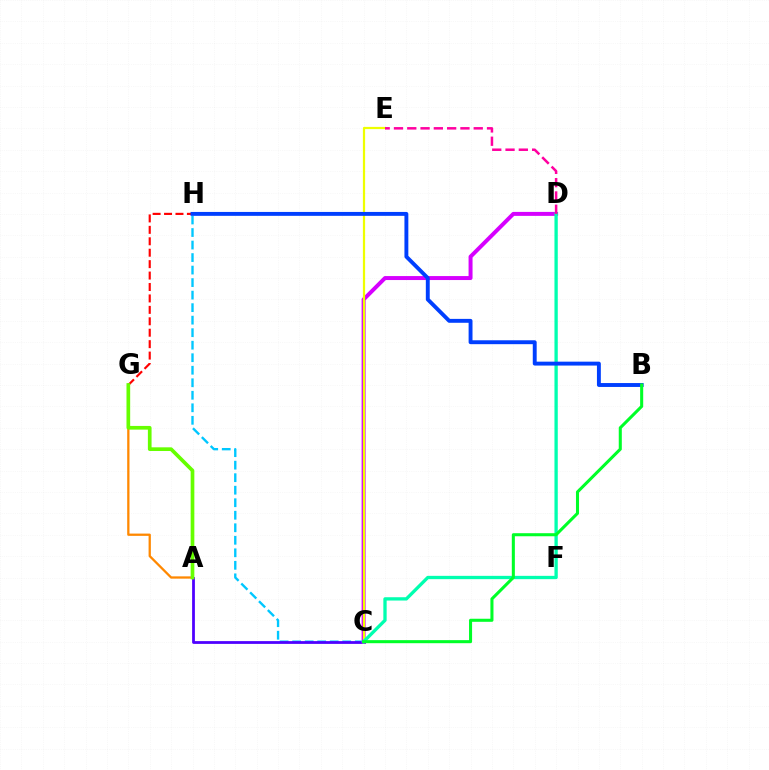{('A', 'G'): [{'color': '#ff8800', 'line_style': 'solid', 'thickness': 1.64}, {'color': '#66ff00', 'line_style': 'solid', 'thickness': 2.66}], ('C', 'H'): [{'color': '#00c7ff', 'line_style': 'dashed', 'thickness': 1.7}], ('A', 'C'): [{'color': '#4f00ff', 'line_style': 'solid', 'thickness': 2.0}], ('C', 'D'): [{'color': '#d600ff', 'line_style': 'solid', 'thickness': 2.86}, {'color': '#00ffaf', 'line_style': 'solid', 'thickness': 2.38}], ('G', 'H'): [{'color': '#ff0000', 'line_style': 'dashed', 'thickness': 1.55}], ('C', 'E'): [{'color': '#eeff00', 'line_style': 'solid', 'thickness': 1.6}], ('D', 'E'): [{'color': '#ff00a0', 'line_style': 'dashed', 'thickness': 1.81}], ('B', 'H'): [{'color': '#003fff', 'line_style': 'solid', 'thickness': 2.81}], ('B', 'C'): [{'color': '#00ff27', 'line_style': 'solid', 'thickness': 2.2}]}